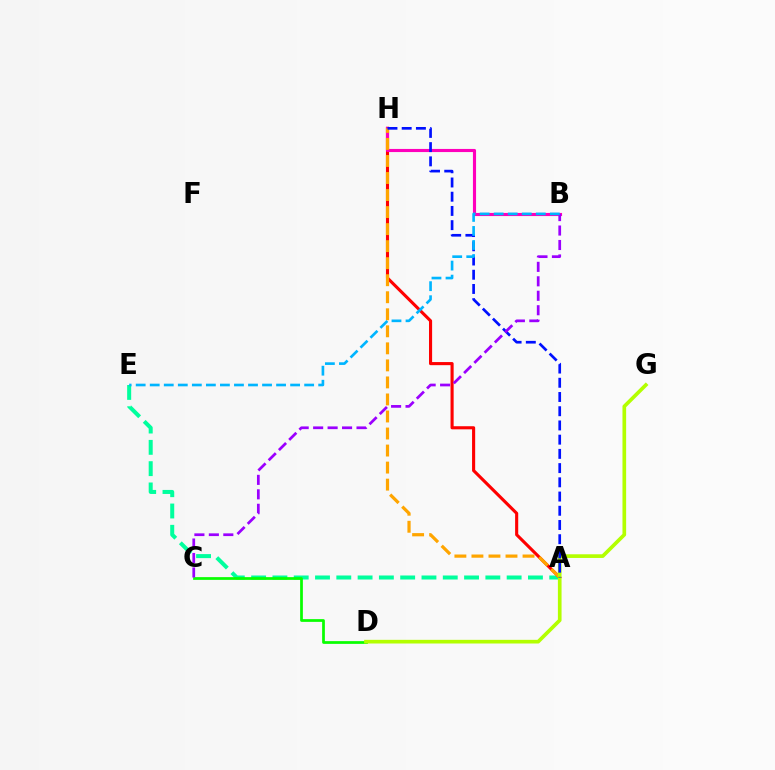{('A', 'E'): [{'color': '#00ff9d', 'line_style': 'dashed', 'thickness': 2.89}], ('A', 'H'): [{'color': '#ff0000', 'line_style': 'solid', 'thickness': 2.24}, {'color': '#ffa500', 'line_style': 'dashed', 'thickness': 2.31}, {'color': '#0010ff', 'line_style': 'dashed', 'thickness': 1.93}], ('B', 'H'): [{'color': '#ff00bd', 'line_style': 'solid', 'thickness': 2.25}], ('C', 'D'): [{'color': '#08ff00', 'line_style': 'solid', 'thickness': 1.97}], ('D', 'G'): [{'color': '#b3ff00', 'line_style': 'solid', 'thickness': 2.64}], ('B', 'C'): [{'color': '#9b00ff', 'line_style': 'dashed', 'thickness': 1.96}], ('B', 'E'): [{'color': '#00b5ff', 'line_style': 'dashed', 'thickness': 1.91}]}